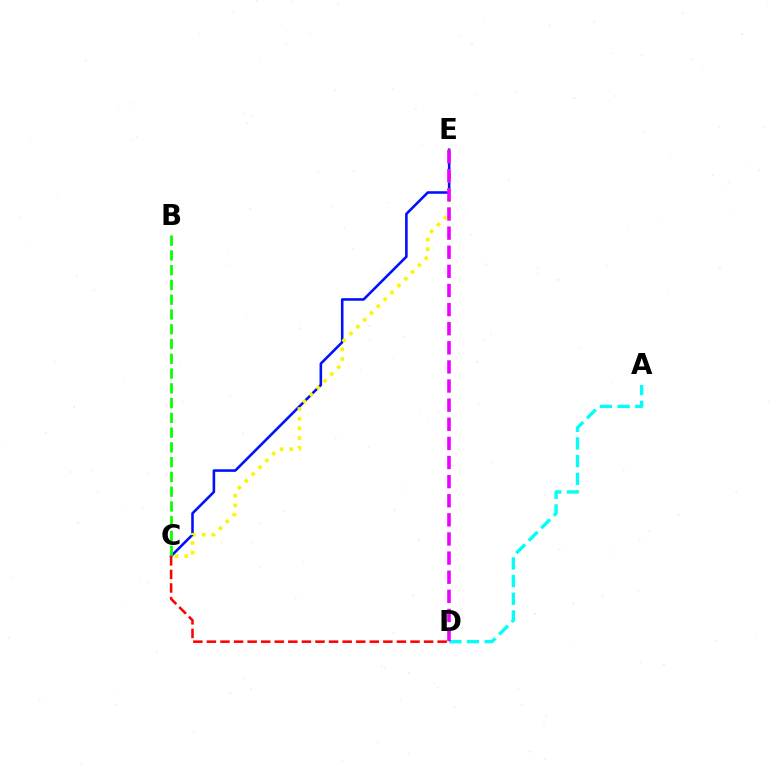{('A', 'D'): [{'color': '#00fff6', 'line_style': 'dashed', 'thickness': 2.4}], ('C', 'E'): [{'color': '#0010ff', 'line_style': 'solid', 'thickness': 1.86}, {'color': '#fcf500', 'line_style': 'dotted', 'thickness': 2.63}], ('C', 'D'): [{'color': '#ff0000', 'line_style': 'dashed', 'thickness': 1.84}], ('B', 'C'): [{'color': '#08ff00', 'line_style': 'dashed', 'thickness': 2.01}], ('D', 'E'): [{'color': '#ee00ff', 'line_style': 'dashed', 'thickness': 2.6}]}